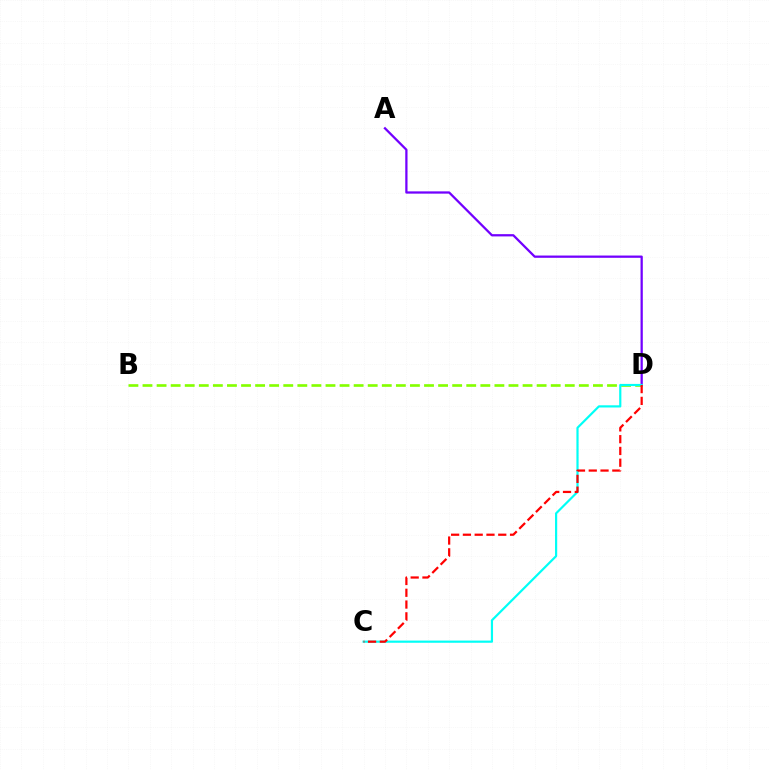{('B', 'D'): [{'color': '#84ff00', 'line_style': 'dashed', 'thickness': 1.91}], ('A', 'D'): [{'color': '#7200ff', 'line_style': 'solid', 'thickness': 1.63}], ('C', 'D'): [{'color': '#00fff6', 'line_style': 'solid', 'thickness': 1.58}, {'color': '#ff0000', 'line_style': 'dashed', 'thickness': 1.6}]}